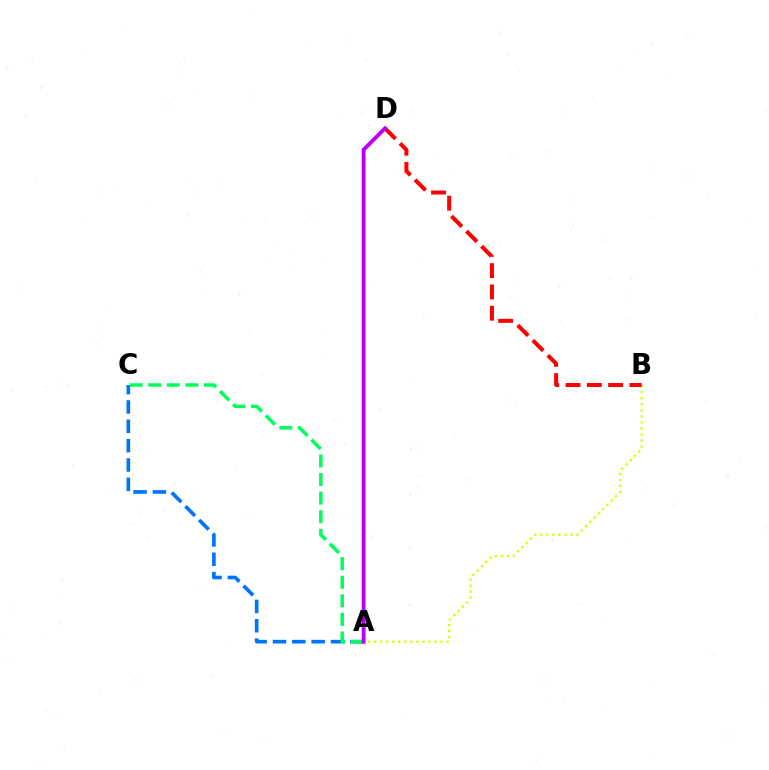{('A', 'C'): [{'color': '#0074ff', 'line_style': 'dashed', 'thickness': 2.63}, {'color': '#00ff5c', 'line_style': 'dashed', 'thickness': 2.53}], ('A', 'B'): [{'color': '#d1ff00', 'line_style': 'dotted', 'thickness': 1.64}], ('B', 'D'): [{'color': '#ff0000', 'line_style': 'dashed', 'thickness': 2.89}], ('A', 'D'): [{'color': '#b900ff', 'line_style': 'solid', 'thickness': 2.78}]}